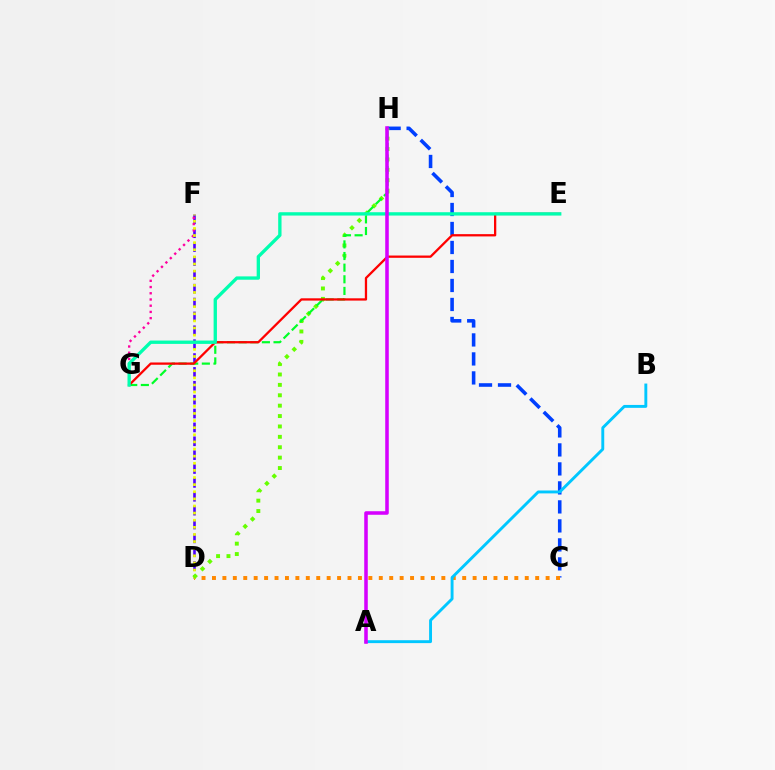{('D', 'F'): [{'color': '#4f00ff', 'line_style': 'dashed', 'thickness': 1.88}, {'color': '#eeff00', 'line_style': 'dotted', 'thickness': 1.93}], ('C', 'H'): [{'color': '#003fff', 'line_style': 'dashed', 'thickness': 2.58}], ('C', 'D'): [{'color': '#ff8800', 'line_style': 'dotted', 'thickness': 2.83}], ('F', 'G'): [{'color': '#ff00a0', 'line_style': 'dotted', 'thickness': 1.69}], ('A', 'B'): [{'color': '#00c7ff', 'line_style': 'solid', 'thickness': 2.09}], ('D', 'H'): [{'color': '#66ff00', 'line_style': 'dotted', 'thickness': 2.82}], ('G', 'H'): [{'color': '#00ff27', 'line_style': 'dashed', 'thickness': 1.58}], ('E', 'G'): [{'color': '#ff0000', 'line_style': 'solid', 'thickness': 1.64}, {'color': '#00ffaf', 'line_style': 'solid', 'thickness': 2.4}], ('A', 'H'): [{'color': '#d600ff', 'line_style': 'solid', 'thickness': 2.55}]}